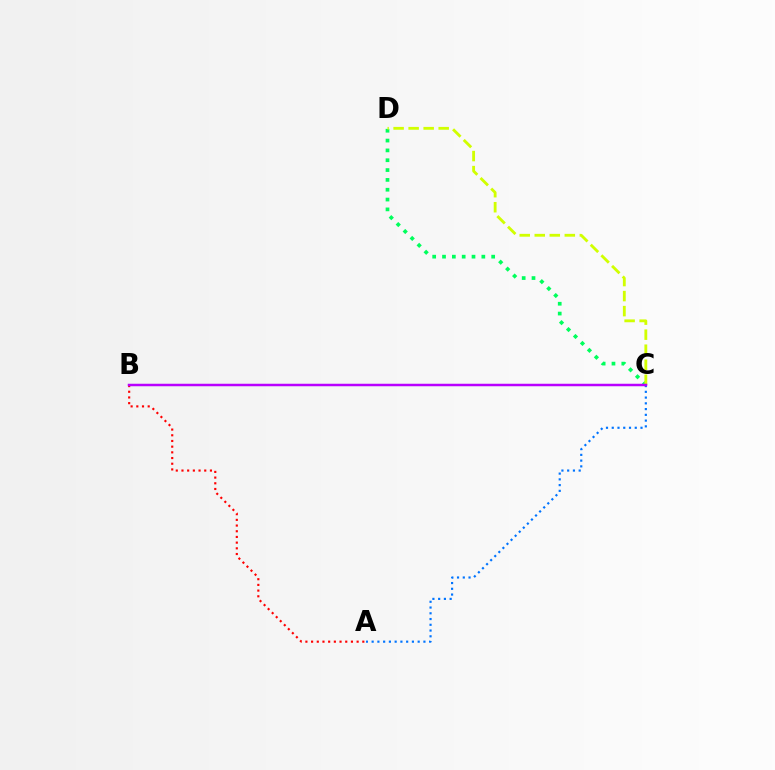{('A', 'B'): [{'color': '#ff0000', 'line_style': 'dotted', 'thickness': 1.55}], ('C', 'D'): [{'color': '#00ff5c', 'line_style': 'dotted', 'thickness': 2.67}, {'color': '#d1ff00', 'line_style': 'dashed', 'thickness': 2.04}], ('A', 'C'): [{'color': '#0074ff', 'line_style': 'dotted', 'thickness': 1.56}], ('B', 'C'): [{'color': '#b900ff', 'line_style': 'solid', 'thickness': 1.8}]}